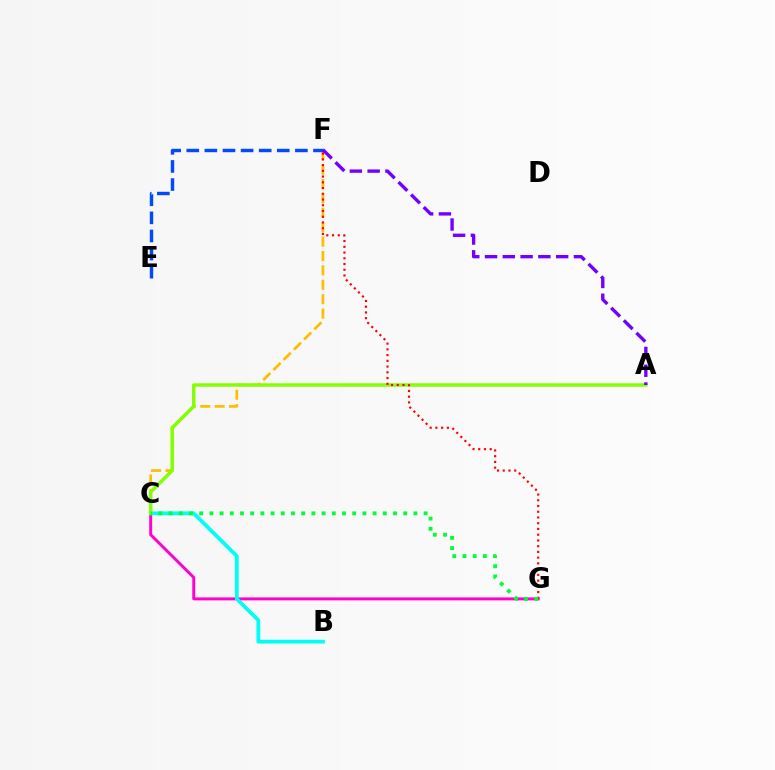{('C', 'G'): [{'color': '#ff00cf', 'line_style': 'solid', 'thickness': 2.12}, {'color': '#00ff39', 'line_style': 'dotted', 'thickness': 2.77}], ('C', 'F'): [{'color': '#ffbd00', 'line_style': 'dashed', 'thickness': 1.96}], ('B', 'C'): [{'color': '#00fff6', 'line_style': 'solid', 'thickness': 2.72}], ('E', 'F'): [{'color': '#004bff', 'line_style': 'dashed', 'thickness': 2.46}], ('A', 'C'): [{'color': '#84ff00', 'line_style': 'solid', 'thickness': 2.47}], ('F', 'G'): [{'color': '#ff0000', 'line_style': 'dotted', 'thickness': 1.56}], ('A', 'F'): [{'color': '#7200ff', 'line_style': 'dashed', 'thickness': 2.42}]}